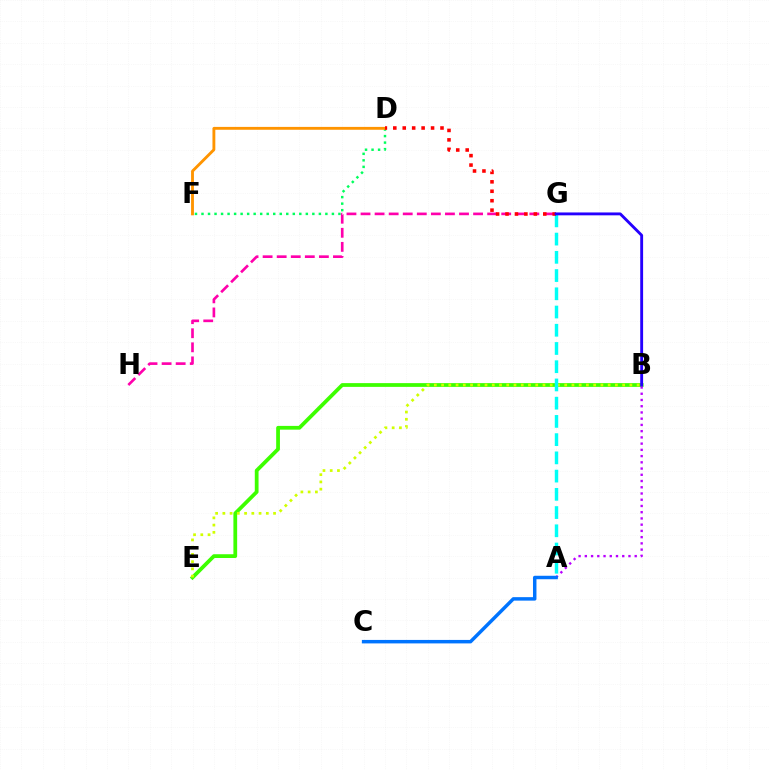{('B', 'E'): [{'color': '#3dff00', 'line_style': 'solid', 'thickness': 2.71}, {'color': '#d1ff00', 'line_style': 'dotted', 'thickness': 1.97}], ('G', 'H'): [{'color': '#ff00ac', 'line_style': 'dashed', 'thickness': 1.91}], ('A', 'B'): [{'color': '#b900ff', 'line_style': 'dotted', 'thickness': 1.69}], ('D', 'F'): [{'color': '#00ff5c', 'line_style': 'dotted', 'thickness': 1.77}, {'color': '#ff9400', 'line_style': 'solid', 'thickness': 2.06}], ('A', 'C'): [{'color': '#0074ff', 'line_style': 'solid', 'thickness': 2.5}], ('A', 'G'): [{'color': '#00fff6', 'line_style': 'dashed', 'thickness': 2.48}], ('D', 'G'): [{'color': '#ff0000', 'line_style': 'dotted', 'thickness': 2.56}], ('B', 'G'): [{'color': '#2500ff', 'line_style': 'solid', 'thickness': 2.07}]}